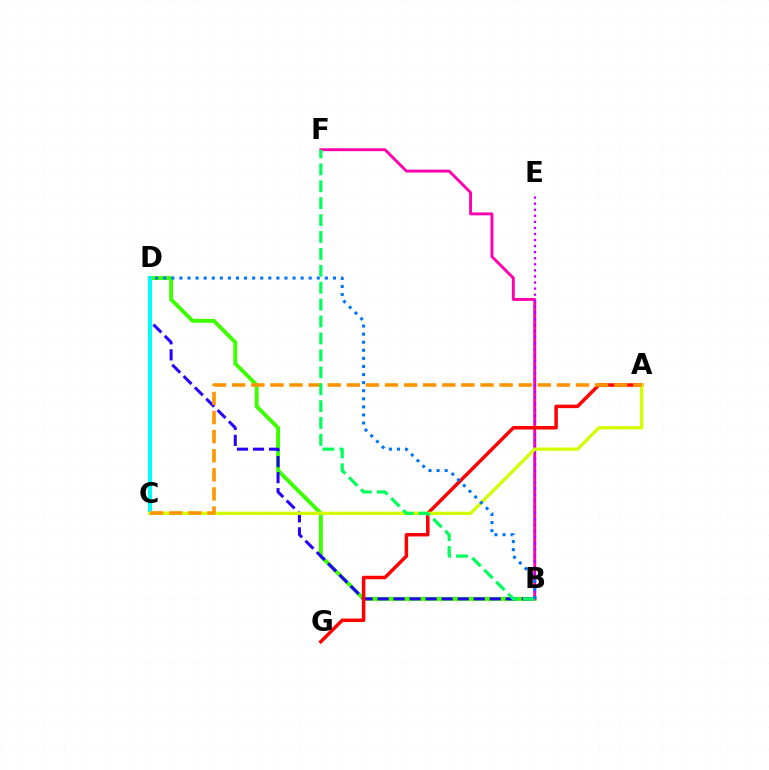{('B', 'D'): [{'color': '#3dff00', 'line_style': 'solid', 'thickness': 2.81}, {'color': '#2500ff', 'line_style': 'dashed', 'thickness': 2.18}, {'color': '#0074ff', 'line_style': 'dotted', 'thickness': 2.2}], ('B', 'F'): [{'color': '#ff00ac', 'line_style': 'solid', 'thickness': 2.08}, {'color': '#00ff5c', 'line_style': 'dashed', 'thickness': 2.3}], ('C', 'D'): [{'color': '#00fff6', 'line_style': 'solid', 'thickness': 2.88}], ('B', 'E'): [{'color': '#b900ff', 'line_style': 'dotted', 'thickness': 1.65}], ('A', 'G'): [{'color': '#ff0000', 'line_style': 'solid', 'thickness': 2.51}], ('A', 'C'): [{'color': '#d1ff00', 'line_style': 'solid', 'thickness': 2.35}, {'color': '#ff9400', 'line_style': 'dashed', 'thickness': 2.59}]}